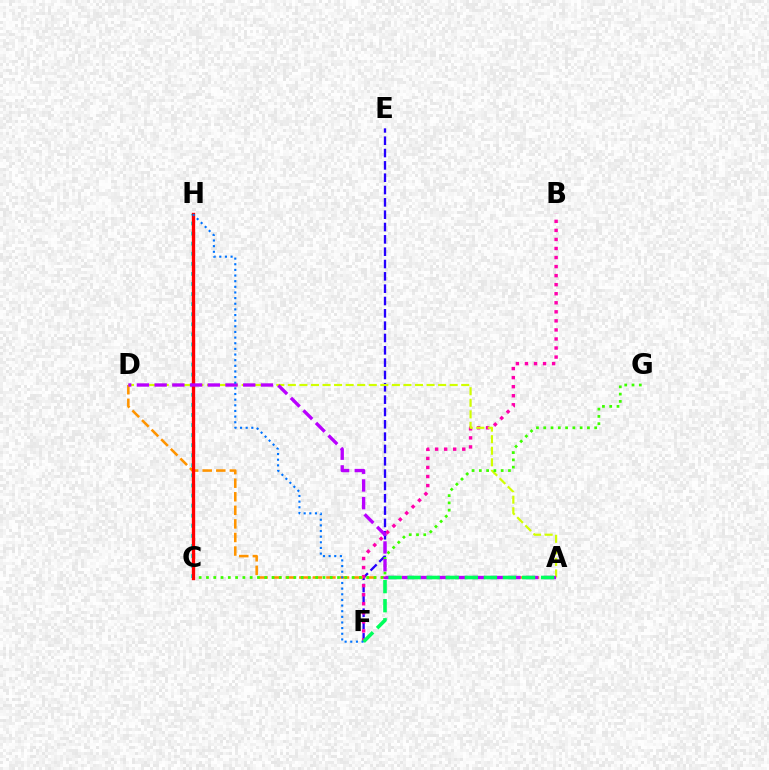{('E', 'F'): [{'color': '#2500ff', 'line_style': 'dashed', 'thickness': 1.67}], ('B', 'F'): [{'color': '#ff00ac', 'line_style': 'dotted', 'thickness': 2.46}], ('A', 'D'): [{'color': '#d1ff00', 'line_style': 'dashed', 'thickness': 1.57}, {'color': '#ff9400', 'line_style': 'dashed', 'thickness': 1.84}, {'color': '#b900ff', 'line_style': 'dashed', 'thickness': 2.41}], ('C', 'G'): [{'color': '#3dff00', 'line_style': 'dotted', 'thickness': 1.98}], ('C', 'H'): [{'color': '#00fff6', 'line_style': 'dotted', 'thickness': 2.74}, {'color': '#ff0000', 'line_style': 'solid', 'thickness': 2.43}], ('F', 'H'): [{'color': '#0074ff', 'line_style': 'dotted', 'thickness': 1.53}], ('A', 'F'): [{'color': '#00ff5c', 'line_style': 'dashed', 'thickness': 2.59}]}